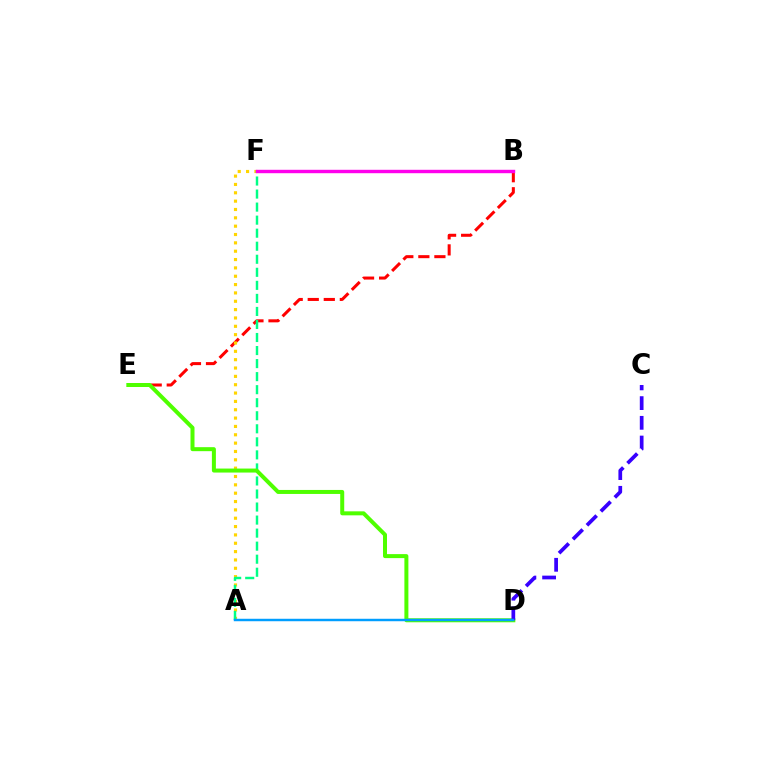{('B', 'E'): [{'color': '#ff0000', 'line_style': 'dashed', 'thickness': 2.18}], ('A', 'F'): [{'color': '#ffd500', 'line_style': 'dotted', 'thickness': 2.27}, {'color': '#00ff86', 'line_style': 'dashed', 'thickness': 1.77}], ('B', 'F'): [{'color': '#ff00ed', 'line_style': 'solid', 'thickness': 2.46}], ('D', 'E'): [{'color': '#4fff00', 'line_style': 'solid', 'thickness': 2.88}], ('C', 'D'): [{'color': '#3700ff', 'line_style': 'dashed', 'thickness': 2.68}], ('A', 'D'): [{'color': '#009eff', 'line_style': 'solid', 'thickness': 1.77}]}